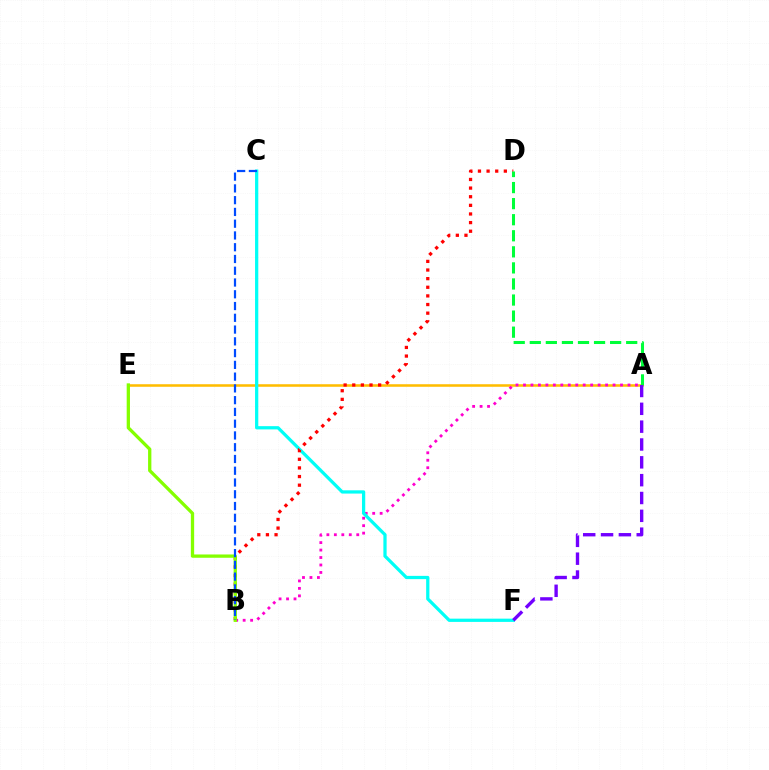{('A', 'E'): [{'color': '#ffbd00', 'line_style': 'solid', 'thickness': 1.84}], ('A', 'B'): [{'color': '#ff00cf', 'line_style': 'dotted', 'thickness': 2.03}], ('C', 'F'): [{'color': '#00fff6', 'line_style': 'solid', 'thickness': 2.34}], ('B', 'D'): [{'color': '#ff0000', 'line_style': 'dotted', 'thickness': 2.34}], ('B', 'E'): [{'color': '#84ff00', 'line_style': 'solid', 'thickness': 2.37}], ('A', 'D'): [{'color': '#00ff39', 'line_style': 'dashed', 'thickness': 2.18}], ('A', 'F'): [{'color': '#7200ff', 'line_style': 'dashed', 'thickness': 2.42}], ('B', 'C'): [{'color': '#004bff', 'line_style': 'dashed', 'thickness': 1.6}]}